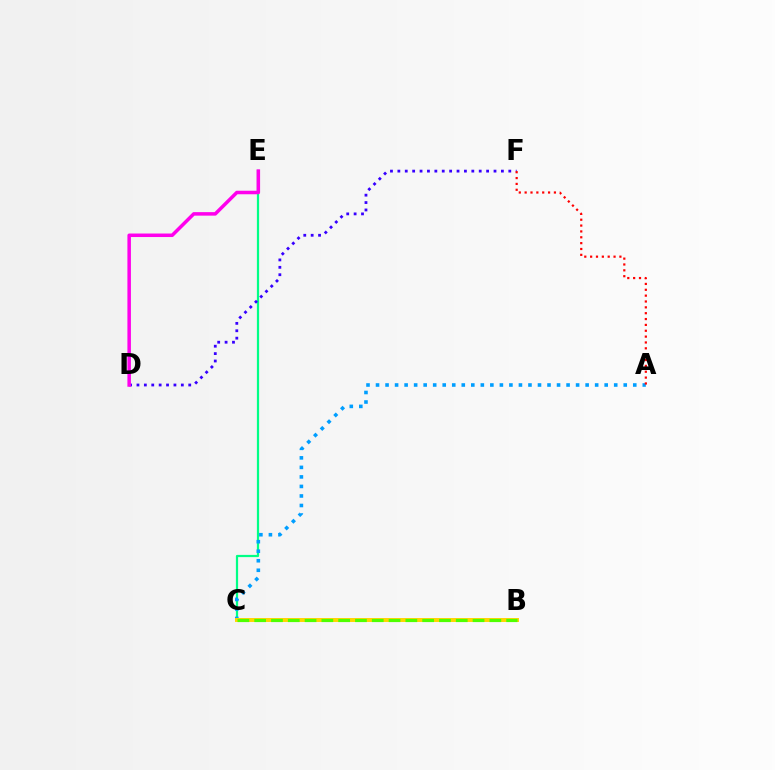{('C', 'E'): [{'color': '#00ff86', 'line_style': 'solid', 'thickness': 1.6}], ('A', 'C'): [{'color': '#009eff', 'line_style': 'dotted', 'thickness': 2.59}], ('B', 'C'): [{'color': '#ffd500', 'line_style': 'solid', 'thickness': 2.84}, {'color': '#4fff00', 'line_style': 'dashed', 'thickness': 2.28}], ('D', 'F'): [{'color': '#3700ff', 'line_style': 'dotted', 'thickness': 2.01}], ('A', 'F'): [{'color': '#ff0000', 'line_style': 'dotted', 'thickness': 1.59}], ('D', 'E'): [{'color': '#ff00ed', 'line_style': 'solid', 'thickness': 2.53}]}